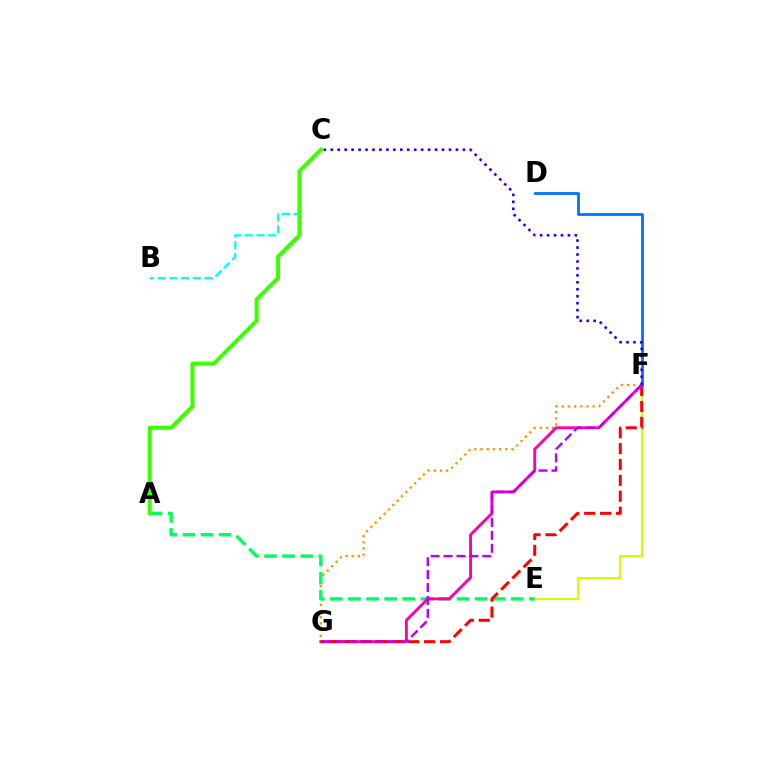{('F', 'G'): [{'color': '#ff9400', 'line_style': 'dotted', 'thickness': 1.68}, {'color': '#ff00ac', 'line_style': 'solid', 'thickness': 2.09}, {'color': '#ff0000', 'line_style': 'dashed', 'thickness': 2.16}, {'color': '#b900ff', 'line_style': 'dashed', 'thickness': 1.76}], ('E', 'F'): [{'color': '#d1ff00', 'line_style': 'solid', 'thickness': 1.55}], ('A', 'E'): [{'color': '#00ff5c', 'line_style': 'dashed', 'thickness': 2.46}], ('D', 'F'): [{'color': '#0074ff', 'line_style': 'solid', 'thickness': 2.02}], ('C', 'F'): [{'color': '#2500ff', 'line_style': 'dotted', 'thickness': 1.89}], ('B', 'C'): [{'color': '#00fff6', 'line_style': 'dashed', 'thickness': 1.6}], ('A', 'C'): [{'color': '#3dff00', 'line_style': 'solid', 'thickness': 2.91}]}